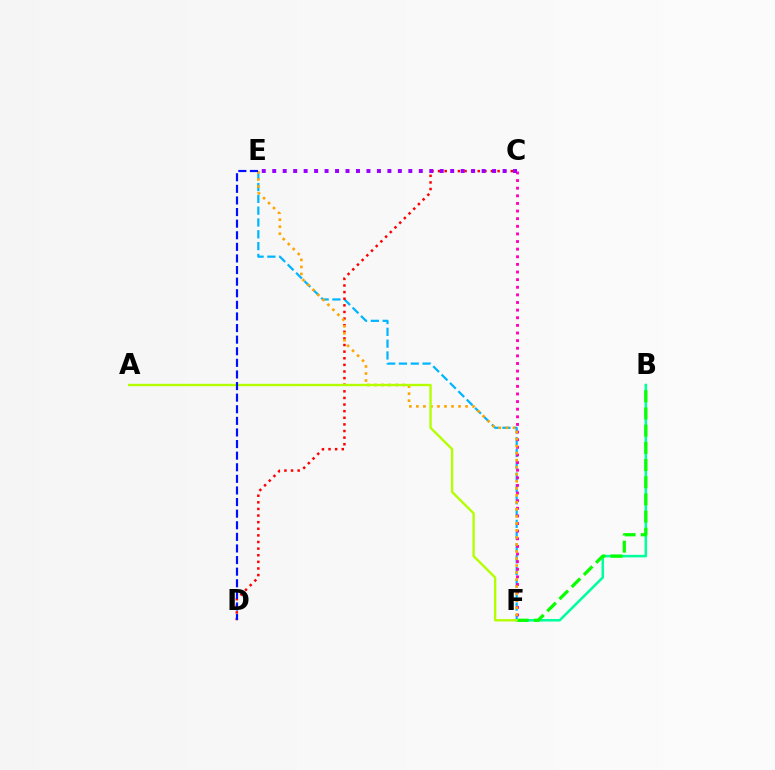{('B', 'F'): [{'color': '#00ff9d', 'line_style': 'solid', 'thickness': 1.83}, {'color': '#08ff00', 'line_style': 'dashed', 'thickness': 2.34}], ('E', 'F'): [{'color': '#00b5ff', 'line_style': 'dashed', 'thickness': 1.6}, {'color': '#ffa500', 'line_style': 'dotted', 'thickness': 1.91}], ('C', 'F'): [{'color': '#ff00bd', 'line_style': 'dotted', 'thickness': 2.07}], ('C', 'D'): [{'color': '#ff0000', 'line_style': 'dotted', 'thickness': 1.8}], ('A', 'F'): [{'color': '#b3ff00', 'line_style': 'solid', 'thickness': 1.7}], ('D', 'E'): [{'color': '#0010ff', 'line_style': 'dashed', 'thickness': 1.58}], ('C', 'E'): [{'color': '#9b00ff', 'line_style': 'dotted', 'thickness': 2.84}]}